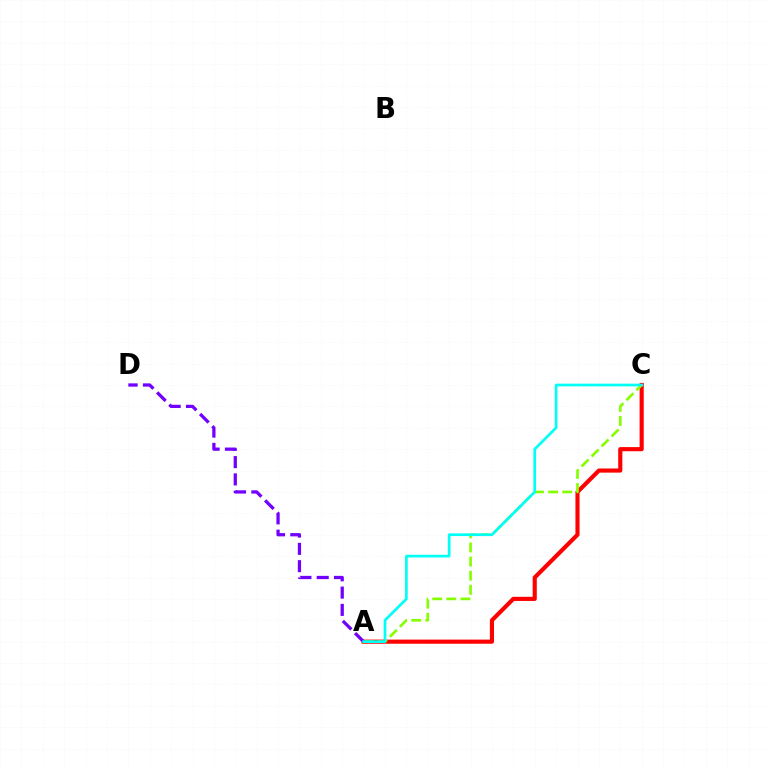{('A', 'C'): [{'color': '#ff0000', 'line_style': 'solid', 'thickness': 2.98}, {'color': '#84ff00', 'line_style': 'dashed', 'thickness': 1.92}, {'color': '#00fff6', 'line_style': 'solid', 'thickness': 1.94}], ('A', 'D'): [{'color': '#7200ff', 'line_style': 'dashed', 'thickness': 2.35}]}